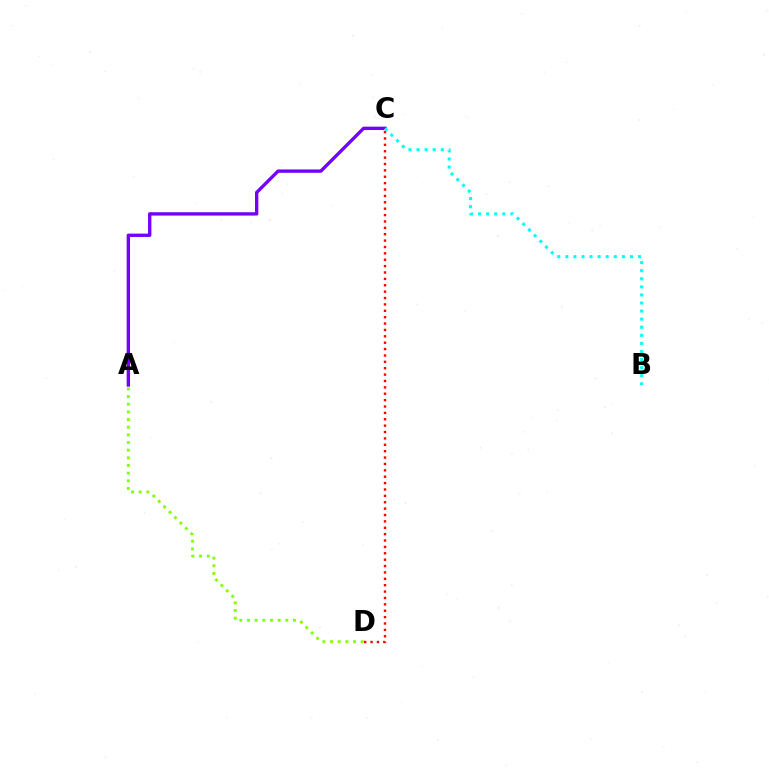{('A', 'C'): [{'color': '#7200ff', 'line_style': 'solid', 'thickness': 2.41}], ('A', 'D'): [{'color': '#84ff00', 'line_style': 'dotted', 'thickness': 2.08}], ('C', 'D'): [{'color': '#ff0000', 'line_style': 'dotted', 'thickness': 1.73}], ('B', 'C'): [{'color': '#00fff6', 'line_style': 'dotted', 'thickness': 2.19}]}